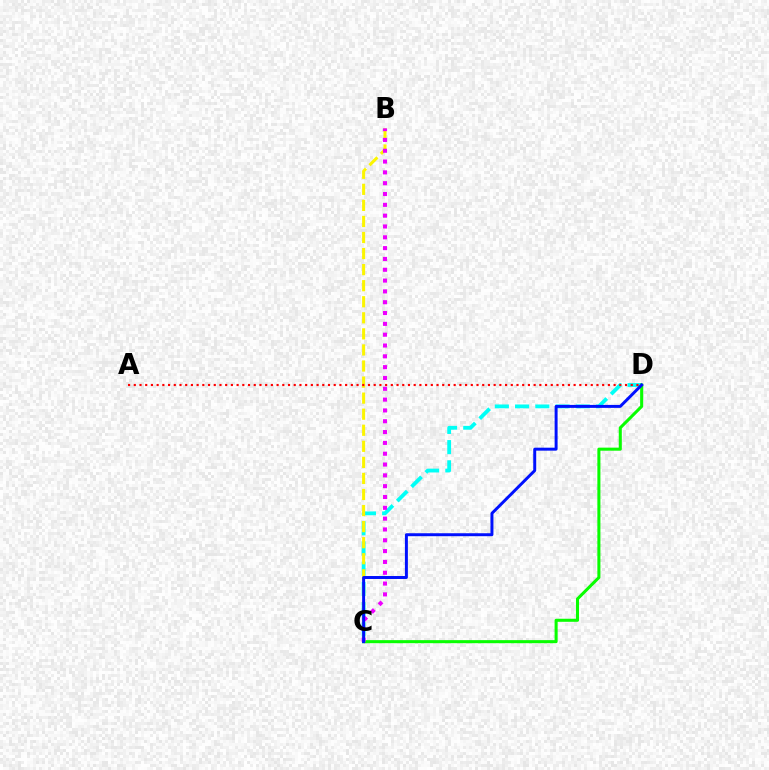{('C', 'D'): [{'color': '#00fff6', 'line_style': 'dashed', 'thickness': 2.75}, {'color': '#08ff00', 'line_style': 'solid', 'thickness': 2.2}, {'color': '#0010ff', 'line_style': 'solid', 'thickness': 2.13}], ('B', 'C'): [{'color': '#fcf500', 'line_style': 'dashed', 'thickness': 2.18}, {'color': '#ee00ff', 'line_style': 'dotted', 'thickness': 2.94}], ('A', 'D'): [{'color': '#ff0000', 'line_style': 'dotted', 'thickness': 1.55}]}